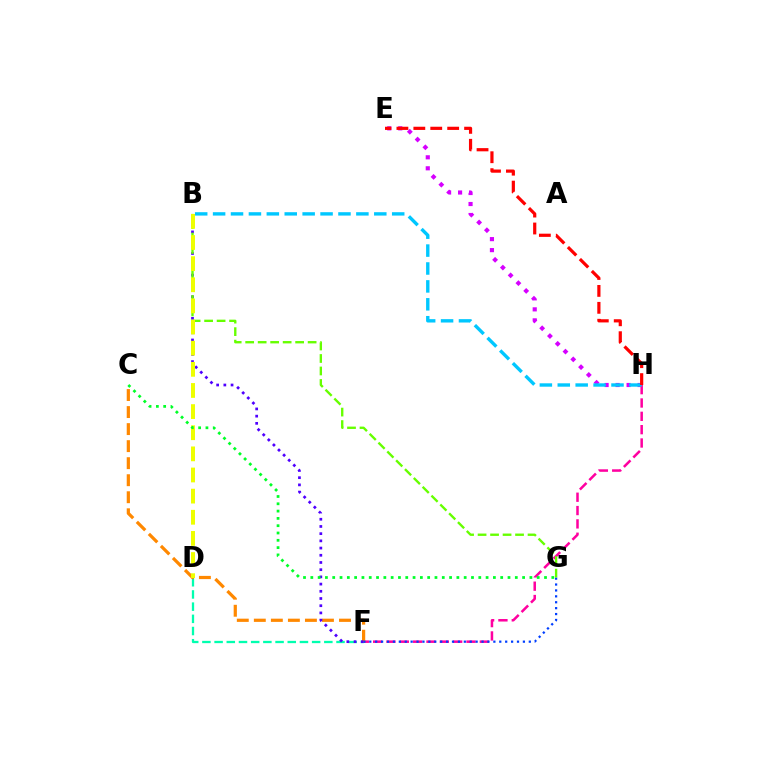{('E', 'H'): [{'color': '#d600ff', 'line_style': 'dotted', 'thickness': 2.99}, {'color': '#ff0000', 'line_style': 'dashed', 'thickness': 2.3}], ('F', 'H'): [{'color': '#ff00a0', 'line_style': 'dashed', 'thickness': 1.81}], ('D', 'F'): [{'color': '#00ffaf', 'line_style': 'dashed', 'thickness': 1.66}], ('C', 'F'): [{'color': '#ff8800', 'line_style': 'dashed', 'thickness': 2.31}], ('B', 'H'): [{'color': '#00c7ff', 'line_style': 'dashed', 'thickness': 2.43}], ('F', 'G'): [{'color': '#003fff', 'line_style': 'dotted', 'thickness': 1.61}], ('B', 'F'): [{'color': '#4f00ff', 'line_style': 'dotted', 'thickness': 1.96}], ('B', 'G'): [{'color': '#66ff00', 'line_style': 'dashed', 'thickness': 1.7}], ('B', 'D'): [{'color': '#eeff00', 'line_style': 'dashed', 'thickness': 2.87}], ('C', 'G'): [{'color': '#00ff27', 'line_style': 'dotted', 'thickness': 1.98}]}